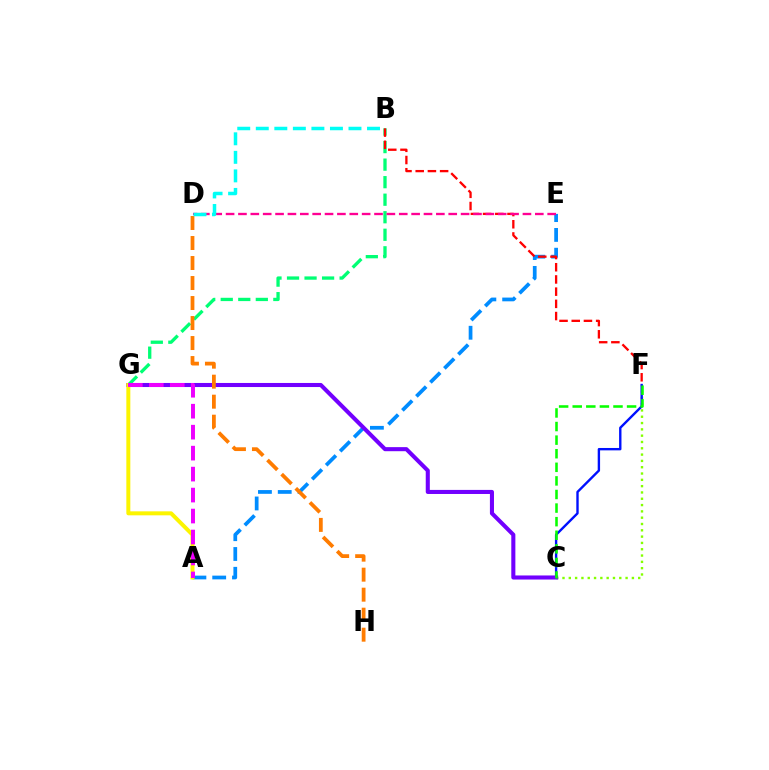{('C', 'F'): [{'color': '#84ff00', 'line_style': 'dotted', 'thickness': 1.71}, {'color': '#0010ff', 'line_style': 'solid', 'thickness': 1.71}, {'color': '#08ff00', 'line_style': 'dashed', 'thickness': 1.85}], ('B', 'G'): [{'color': '#00ff74', 'line_style': 'dashed', 'thickness': 2.38}], ('A', 'E'): [{'color': '#008cff', 'line_style': 'dashed', 'thickness': 2.69}], ('B', 'F'): [{'color': '#ff0000', 'line_style': 'dashed', 'thickness': 1.66}], ('C', 'G'): [{'color': '#7200ff', 'line_style': 'solid', 'thickness': 2.93}], ('D', 'E'): [{'color': '#ff0094', 'line_style': 'dashed', 'thickness': 1.68}], ('A', 'G'): [{'color': '#fcf500', 'line_style': 'solid', 'thickness': 2.87}, {'color': '#ee00ff', 'line_style': 'dashed', 'thickness': 2.85}], ('D', 'H'): [{'color': '#ff7c00', 'line_style': 'dashed', 'thickness': 2.72}], ('B', 'D'): [{'color': '#00fff6', 'line_style': 'dashed', 'thickness': 2.52}]}